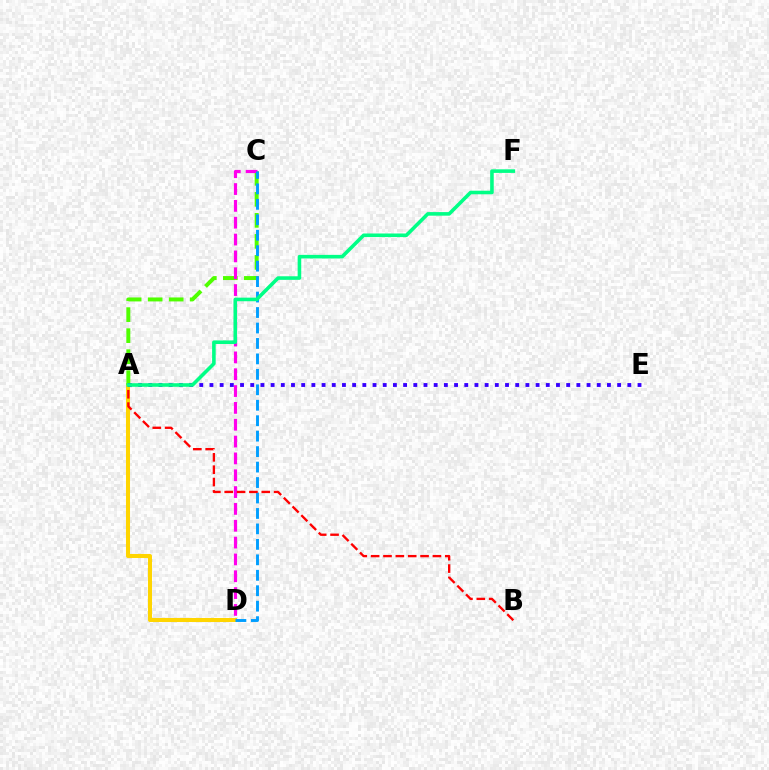{('A', 'D'): [{'color': '#ffd500', 'line_style': 'solid', 'thickness': 2.91}], ('A', 'C'): [{'color': '#4fff00', 'line_style': 'dashed', 'thickness': 2.85}], ('C', 'D'): [{'color': '#ff00ed', 'line_style': 'dashed', 'thickness': 2.29}, {'color': '#009eff', 'line_style': 'dashed', 'thickness': 2.1}], ('A', 'B'): [{'color': '#ff0000', 'line_style': 'dashed', 'thickness': 1.68}], ('A', 'E'): [{'color': '#3700ff', 'line_style': 'dotted', 'thickness': 2.77}], ('A', 'F'): [{'color': '#00ff86', 'line_style': 'solid', 'thickness': 2.58}]}